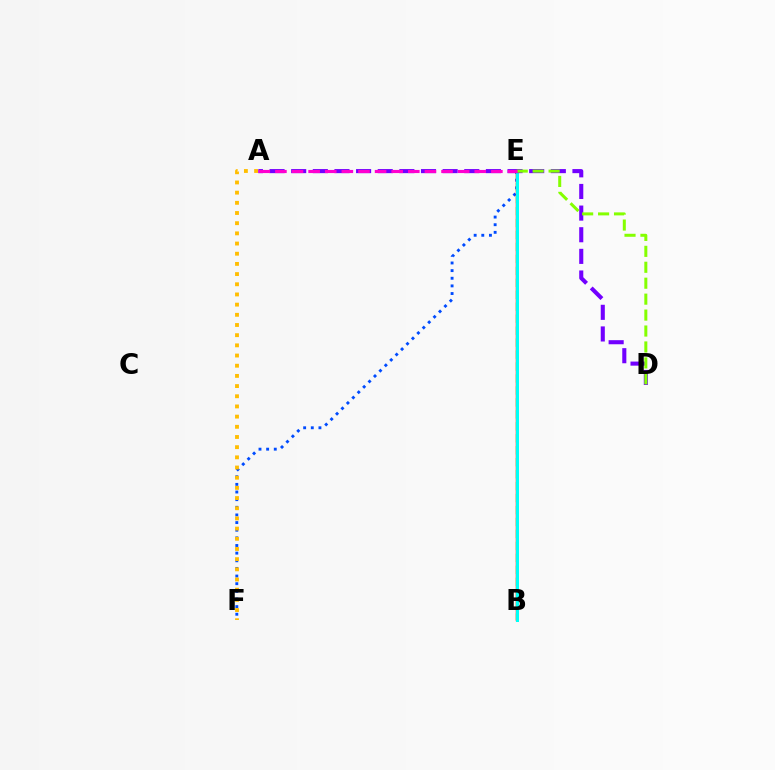{('E', 'F'): [{'color': '#004bff', 'line_style': 'dotted', 'thickness': 2.08}], ('B', 'E'): [{'color': '#ff0000', 'line_style': 'solid', 'thickness': 1.76}, {'color': '#00ff39', 'line_style': 'dashed', 'thickness': 1.62}, {'color': '#00fff6', 'line_style': 'solid', 'thickness': 2.17}], ('A', 'F'): [{'color': '#ffbd00', 'line_style': 'dotted', 'thickness': 2.77}], ('A', 'D'): [{'color': '#7200ff', 'line_style': 'dashed', 'thickness': 2.94}], ('D', 'E'): [{'color': '#84ff00', 'line_style': 'dashed', 'thickness': 2.17}], ('A', 'E'): [{'color': '#ff00cf', 'line_style': 'dashed', 'thickness': 2.26}]}